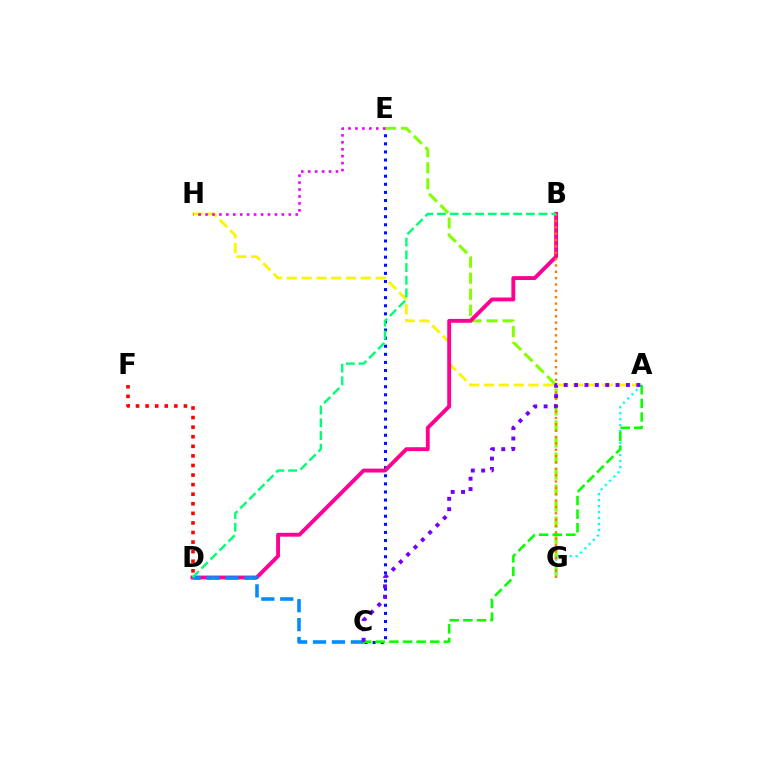{('C', 'E'): [{'color': '#0010ff', 'line_style': 'dotted', 'thickness': 2.2}], ('A', 'H'): [{'color': '#fcf500', 'line_style': 'dashed', 'thickness': 2.01}], ('E', 'G'): [{'color': '#84ff00', 'line_style': 'dashed', 'thickness': 2.18}], ('A', 'G'): [{'color': '#00fff6', 'line_style': 'dotted', 'thickness': 1.63}], ('B', 'D'): [{'color': '#ff0094', 'line_style': 'solid', 'thickness': 2.79}, {'color': '#00ff74', 'line_style': 'dashed', 'thickness': 1.73}], ('B', 'G'): [{'color': '#ff7c00', 'line_style': 'dotted', 'thickness': 1.73}], ('C', 'D'): [{'color': '#008cff', 'line_style': 'dashed', 'thickness': 2.57}], ('A', 'C'): [{'color': '#08ff00', 'line_style': 'dashed', 'thickness': 1.85}, {'color': '#7200ff', 'line_style': 'dotted', 'thickness': 2.82}], ('D', 'F'): [{'color': '#ff0000', 'line_style': 'dotted', 'thickness': 2.6}], ('E', 'H'): [{'color': '#ee00ff', 'line_style': 'dotted', 'thickness': 1.89}]}